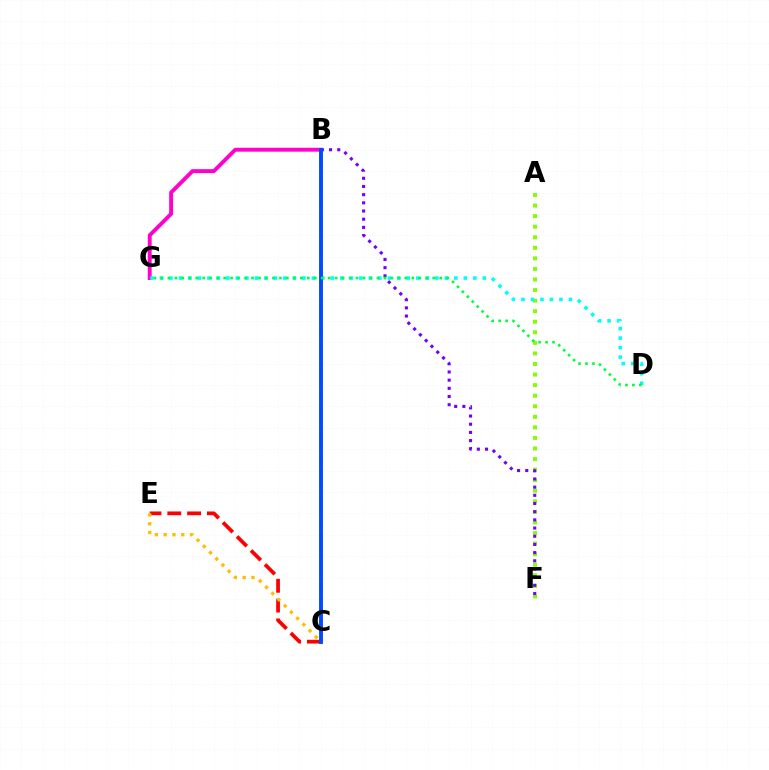{('B', 'G'): [{'color': '#ff00cf', 'line_style': 'solid', 'thickness': 2.8}], ('C', 'E'): [{'color': '#ff0000', 'line_style': 'dashed', 'thickness': 2.69}, {'color': '#ffbd00', 'line_style': 'dotted', 'thickness': 2.39}], ('A', 'F'): [{'color': '#84ff00', 'line_style': 'dotted', 'thickness': 2.87}], ('D', 'G'): [{'color': '#00fff6', 'line_style': 'dotted', 'thickness': 2.58}, {'color': '#00ff39', 'line_style': 'dotted', 'thickness': 1.89}], ('B', 'F'): [{'color': '#7200ff', 'line_style': 'dotted', 'thickness': 2.22}], ('B', 'C'): [{'color': '#004bff', 'line_style': 'solid', 'thickness': 2.8}]}